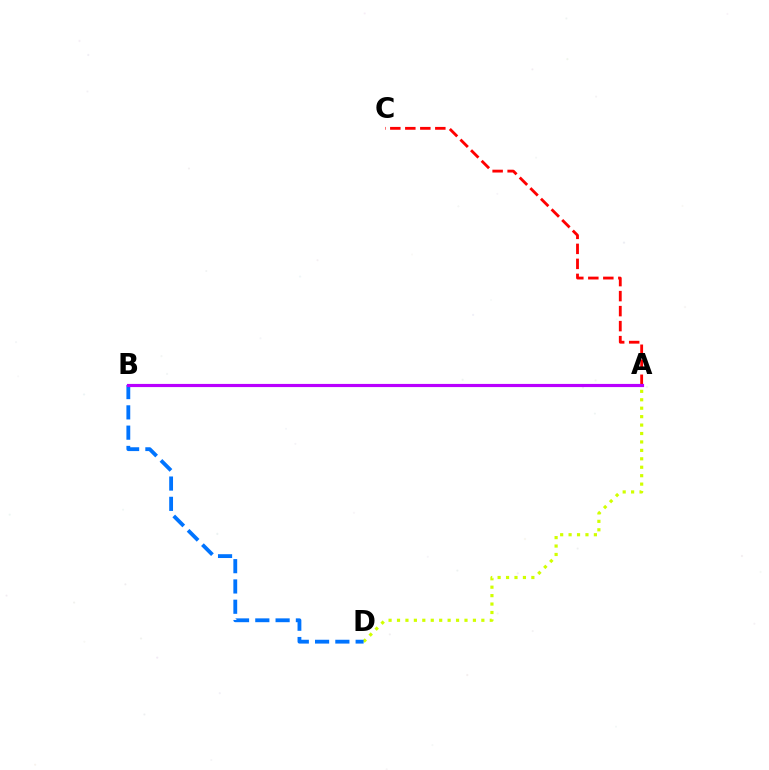{('A', 'C'): [{'color': '#ff0000', 'line_style': 'dashed', 'thickness': 2.04}], ('A', 'B'): [{'color': '#00ff5c', 'line_style': 'solid', 'thickness': 2.07}, {'color': '#b900ff', 'line_style': 'solid', 'thickness': 2.28}], ('A', 'D'): [{'color': '#d1ff00', 'line_style': 'dotted', 'thickness': 2.29}], ('B', 'D'): [{'color': '#0074ff', 'line_style': 'dashed', 'thickness': 2.76}]}